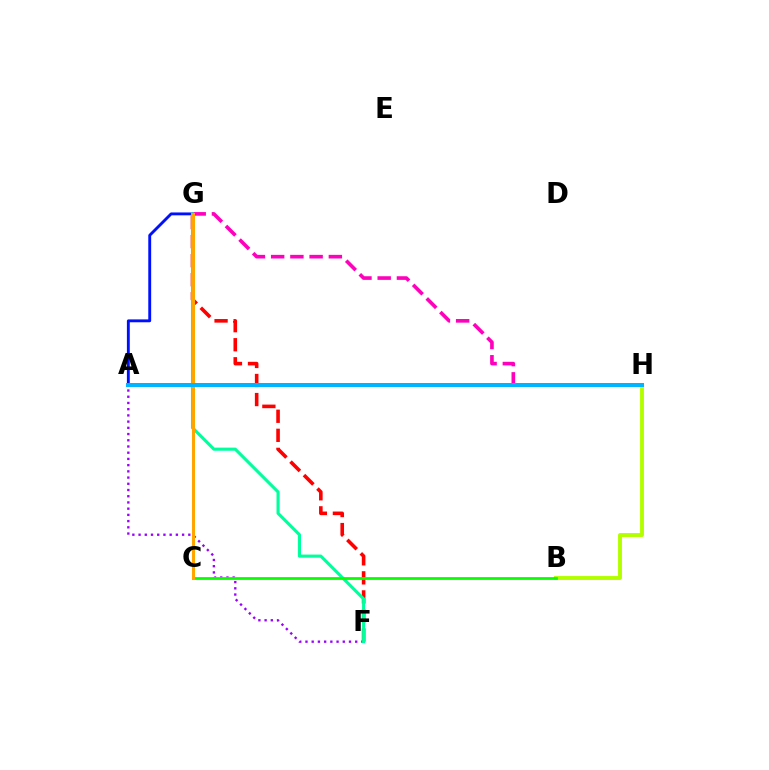{('A', 'G'): [{'color': '#0010ff', 'line_style': 'solid', 'thickness': 2.07}], ('A', 'F'): [{'color': '#9b00ff', 'line_style': 'dotted', 'thickness': 1.69}], ('F', 'G'): [{'color': '#ff0000', 'line_style': 'dashed', 'thickness': 2.59}, {'color': '#00ff9d', 'line_style': 'solid', 'thickness': 2.23}], ('B', 'H'): [{'color': '#b3ff00', 'line_style': 'solid', 'thickness': 2.82}], ('G', 'H'): [{'color': '#ff00bd', 'line_style': 'dashed', 'thickness': 2.61}], ('B', 'C'): [{'color': '#08ff00', 'line_style': 'solid', 'thickness': 2.0}], ('C', 'G'): [{'color': '#ffa500', 'line_style': 'solid', 'thickness': 2.18}], ('A', 'H'): [{'color': '#00b5ff', 'line_style': 'solid', 'thickness': 2.88}]}